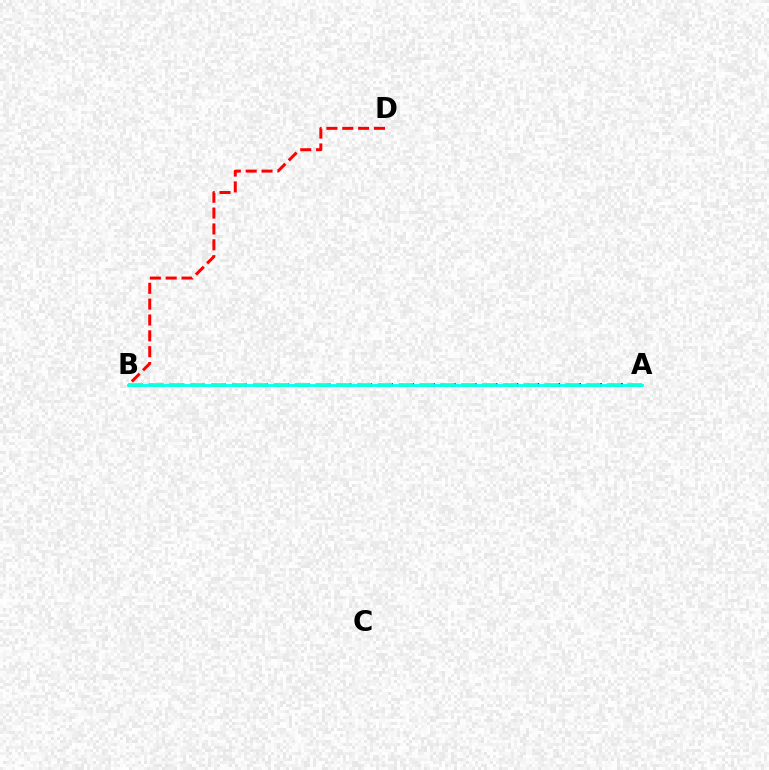{('A', 'B'): [{'color': '#7200ff', 'line_style': 'dotted', 'thickness': 2.84}, {'color': '#84ff00', 'line_style': 'dashed', 'thickness': 2.83}, {'color': '#00fff6', 'line_style': 'solid', 'thickness': 2.01}], ('B', 'D'): [{'color': '#ff0000', 'line_style': 'dashed', 'thickness': 2.15}]}